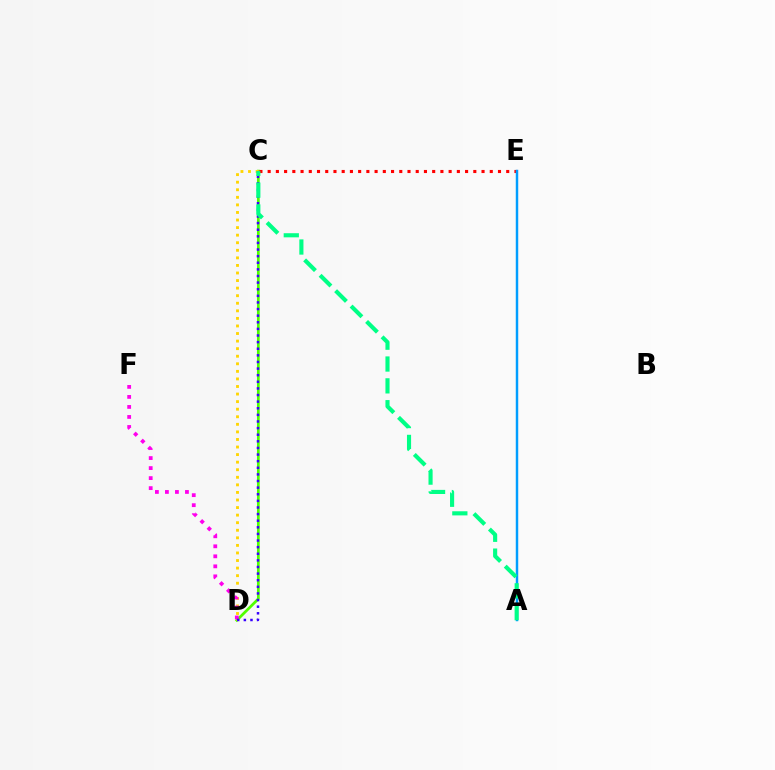{('C', 'D'): [{'color': '#4fff00', 'line_style': 'solid', 'thickness': 1.97}, {'color': '#ffd500', 'line_style': 'dotted', 'thickness': 2.06}, {'color': '#3700ff', 'line_style': 'dotted', 'thickness': 1.8}], ('C', 'E'): [{'color': '#ff0000', 'line_style': 'dotted', 'thickness': 2.24}], ('A', 'E'): [{'color': '#009eff', 'line_style': 'solid', 'thickness': 1.77}], ('D', 'F'): [{'color': '#ff00ed', 'line_style': 'dotted', 'thickness': 2.72}], ('A', 'C'): [{'color': '#00ff86', 'line_style': 'dashed', 'thickness': 2.97}]}